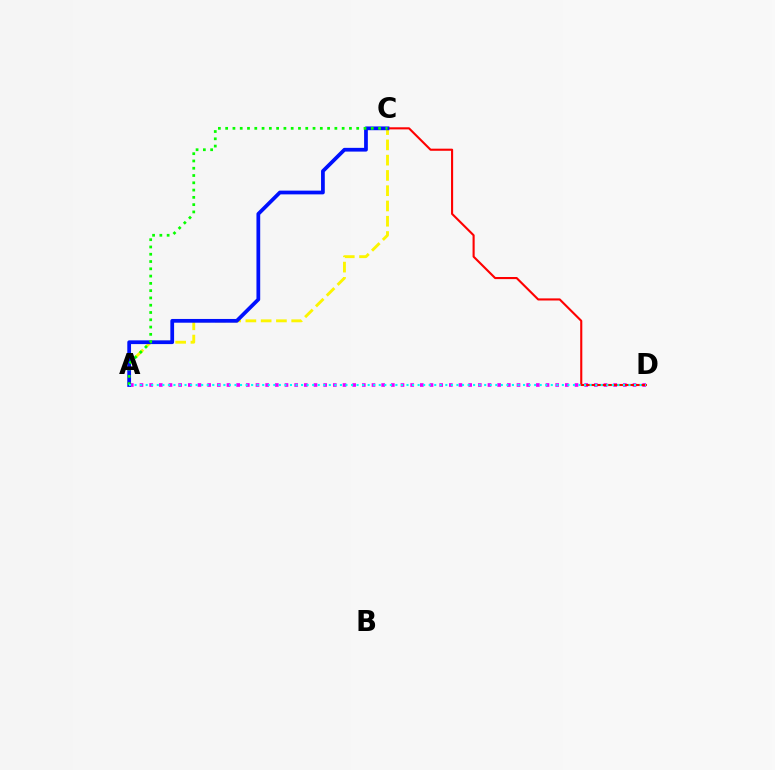{('A', 'D'): [{'color': '#ee00ff', 'line_style': 'dotted', 'thickness': 2.63}, {'color': '#00fff6', 'line_style': 'dotted', 'thickness': 1.51}], ('A', 'C'): [{'color': '#fcf500', 'line_style': 'dashed', 'thickness': 2.07}, {'color': '#0010ff', 'line_style': 'solid', 'thickness': 2.7}, {'color': '#08ff00', 'line_style': 'dotted', 'thickness': 1.98}], ('C', 'D'): [{'color': '#ff0000', 'line_style': 'solid', 'thickness': 1.52}]}